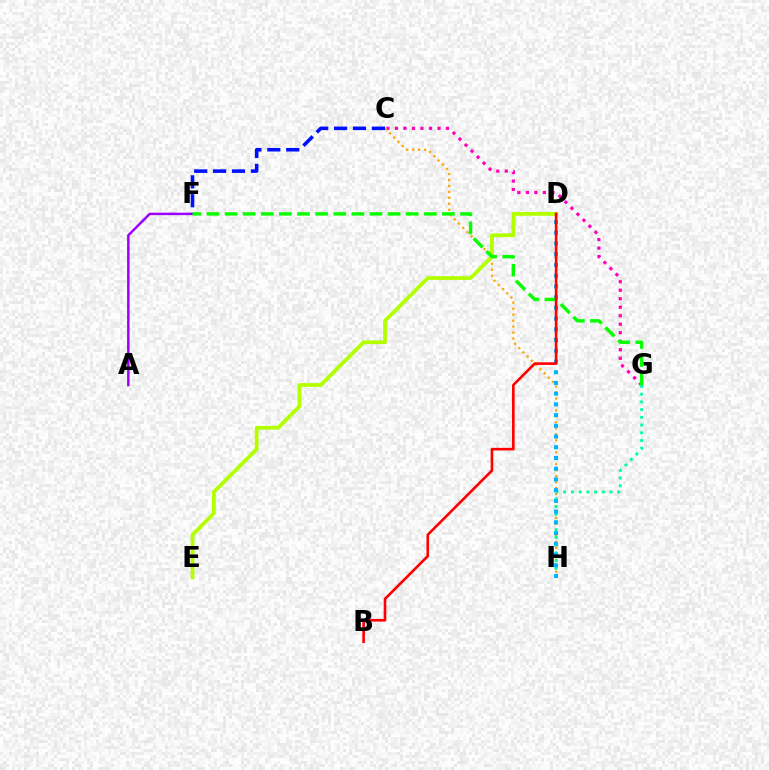{('C', 'G'): [{'color': '#ff00bd', 'line_style': 'dotted', 'thickness': 2.31}], ('C', 'H'): [{'color': '#ffa500', 'line_style': 'dotted', 'thickness': 1.62}], ('G', 'H'): [{'color': '#00ff9d', 'line_style': 'dotted', 'thickness': 2.1}], ('D', 'E'): [{'color': '#b3ff00', 'line_style': 'solid', 'thickness': 2.72}], ('A', 'F'): [{'color': '#9b00ff', 'line_style': 'solid', 'thickness': 1.78}], ('D', 'H'): [{'color': '#00b5ff', 'line_style': 'dotted', 'thickness': 2.91}], ('C', 'F'): [{'color': '#0010ff', 'line_style': 'dashed', 'thickness': 2.57}], ('F', 'G'): [{'color': '#08ff00', 'line_style': 'dashed', 'thickness': 2.46}], ('B', 'D'): [{'color': '#ff0000', 'line_style': 'solid', 'thickness': 1.89}]}